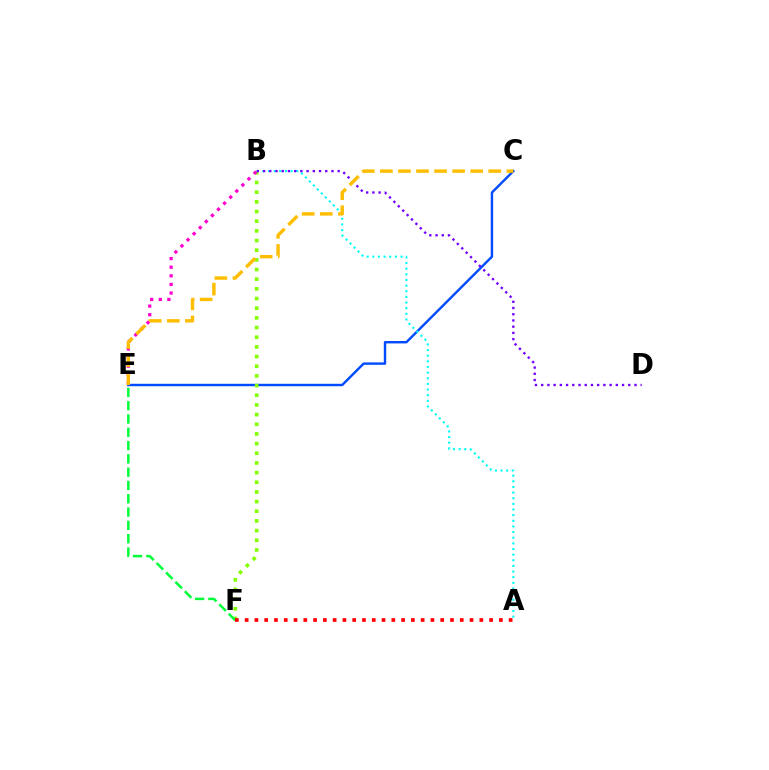{('C', 'E'): [{'color': '#004bff', 'line_style': 'solid', 'thickness': 1.74}, {'color': '#ffbd00', 'line_style': 'dashed', 'thickness': 2.45}], ('B', 'F'): [{'color': '#84ff00', 'line_style': 'dotted', 'thickness': 2.63}], ('A', 'B'): [{'color': '#00fff6', 'line_style': 'dotted', 'thickness': 1.53}], ('B', 'D'): [{'color': '#7200ff', 'line_style': 'dotted', 'thickness': 1.69}], ('E', 'F'): [{'color': '#00ff39', 'line_style': 'dashed', 'thickness': 1.81}], ('A', 'F'): [{'color': '#ff0000', 'line_style': 'dotted', 'thickness': 2.66}], ('B', 'E'): [{'color': '#ff00cf', 'line_style': 'dotted', 'thickness': 2.34}]}